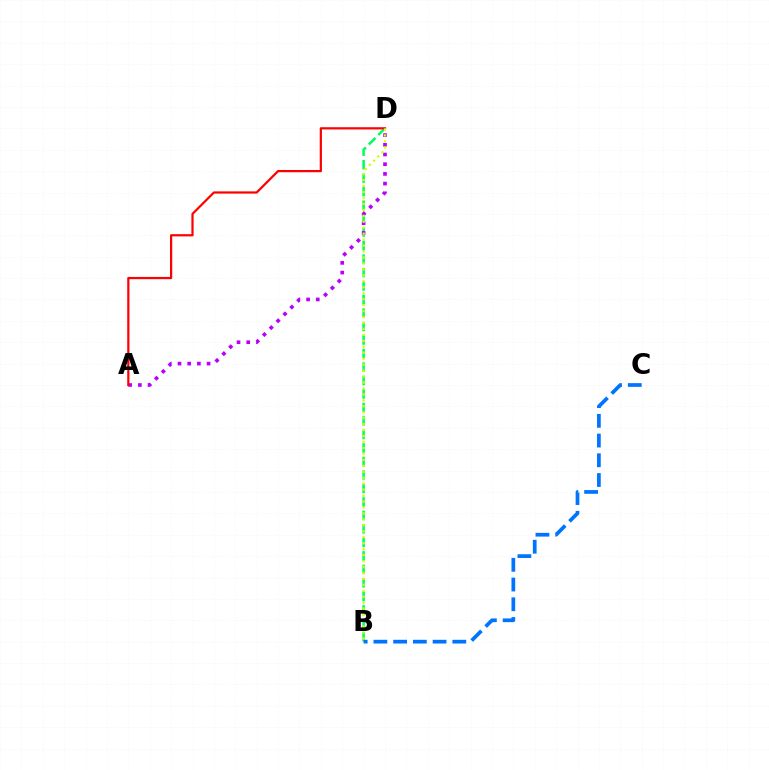{('B', 'D'): [{'color': '#00ff5c', 'line_style': 'dashed', 'thickness': 1.83}, {'color': '#d1ff00', 'line_style': 'dotted', 'thickness': 1.62}], ('B', 'C'): [{'color': '#0074ff', 'line_style': 'dashed', 'thickness': 2.68}], ('A', 'D'): [{'color': '#b900ff', 'line_style': 'dotted', 'thickness': 2.63}, {'color': '#ff0000', 'line_style': 'solid', 'thickness': 1.6}]}